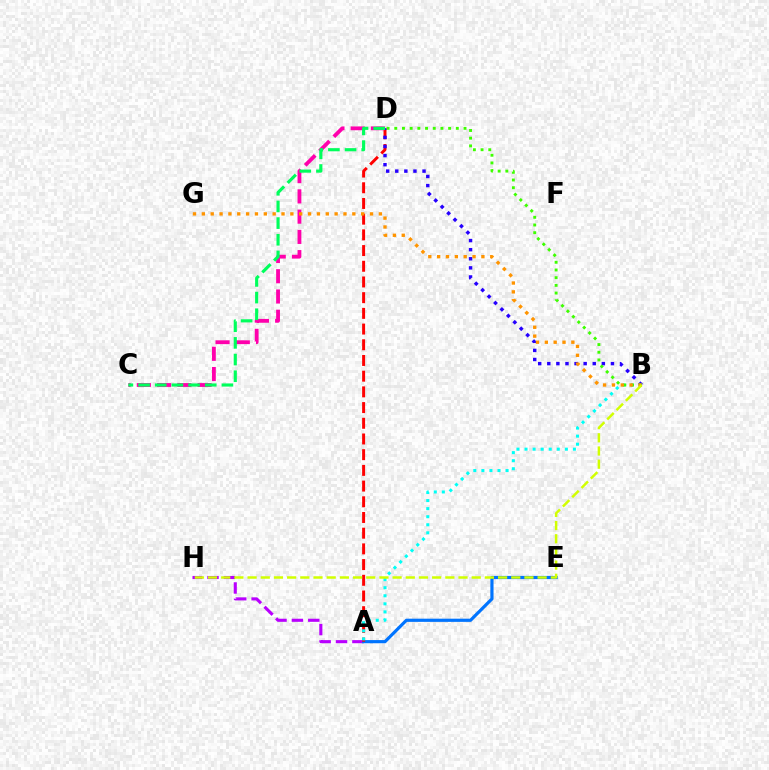{('A', 'H'): [{'color': '#b900ff', 'line_style': 'dashed', 'thickness': 2.22}], ('A', 'E'): [{'color': '#0074ff', 'line_style': 'solid', 'thickness': 2.29}], ('A', 'D'): [{'color': '#ff0000', 'line_style': 'dashed', 'thickness': 2.13}], ('B', 'D'): [{'color': '#2500ff', 'line_style': 'dotted', 'thickness': 2.47}, {'color': '#3dff00', 'line_style': 'dotted', 'thickness': 2.09}], ('C', 'D'): [{'color': '#ff00ac', 'line_style': 'dashed', 'thickness': 2.75}, {'color': '#00ff5c', 'line_style': 'dashed', 'thickness': 2.26}], ('A', 'B'): [{'color': '#00fff6', 'line_style': 'dotted', 'thickness': 2.19}], ('B', 'G'): [{'color': '#ff9400', 'line_style': 'dotted', 'thickness': 2.4}], ('B', 'H'): [{'color': '#d1ff00', 'line_style': 'dashed', 'thickness': 1.79}]}